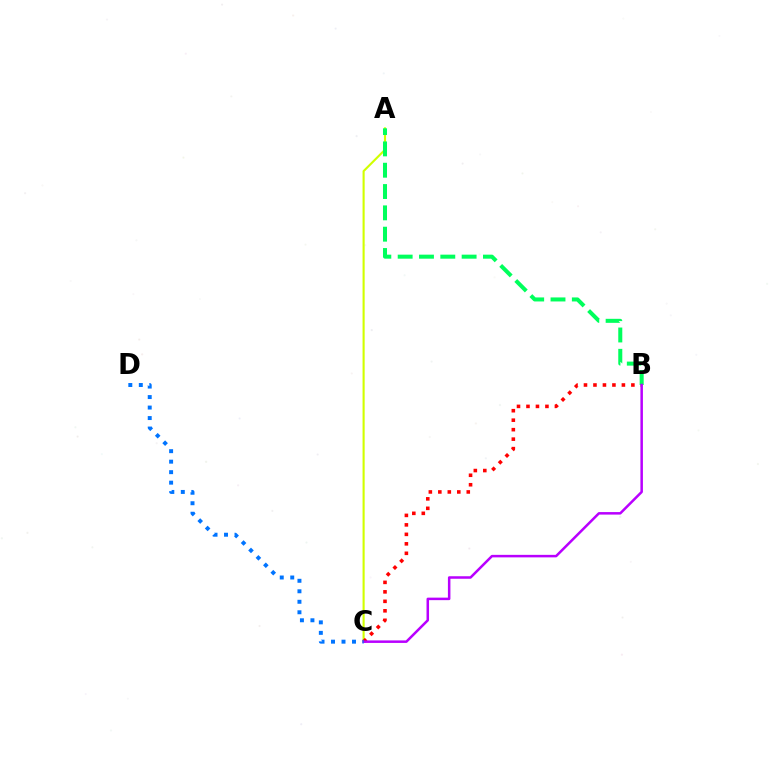{('A', 'C'): [{'color': '#d1ff00', 'line_style': 'solid', 'thickness': 1.52}], ('B', 'C'): [{'color': '#ff0000', 'line_style': 'dotted', 'thickness': 2.58}, {'color': '#b900ff', 'line_style': 'solid', 'thickness': 1.81}], ('A', 'B'): [{'color': '#00ff5c', 'line_style': 'dashed', 'thickness': 2.9}], ('C', 'D'): [{'color': '#0074ff', 'line_style': 'dotted', 'thickness': 2.85}]}